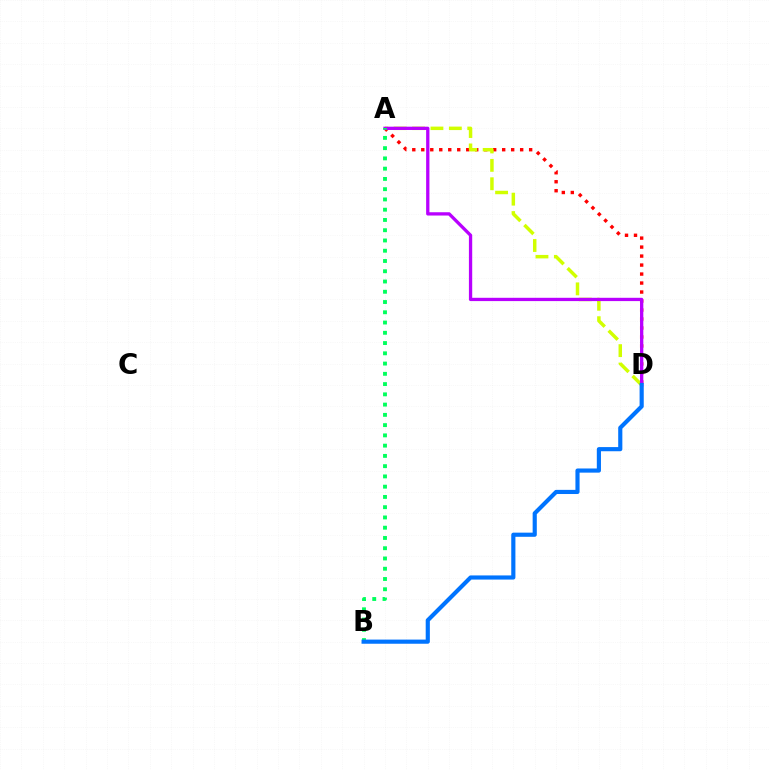{('A', 'D'): [{'color': '#ff0000', 'line_style': 'dotted', 'thickness': 2.44}, {'color': '#d1ff00', 'line_style': 'dashed', 'thickness': 2.5}, {'color': '#b900ff', 'line_style': 'solid', 'thickness': 2.37}], ('A', 'B'): [{'color': '#00ff5c', 'line_style': 'dotted', 'thickness': 2.79}], ('B', 'D'): [{'color': '#0074ff', 'line_style': 'solid', 'thickness': 2.99}]}